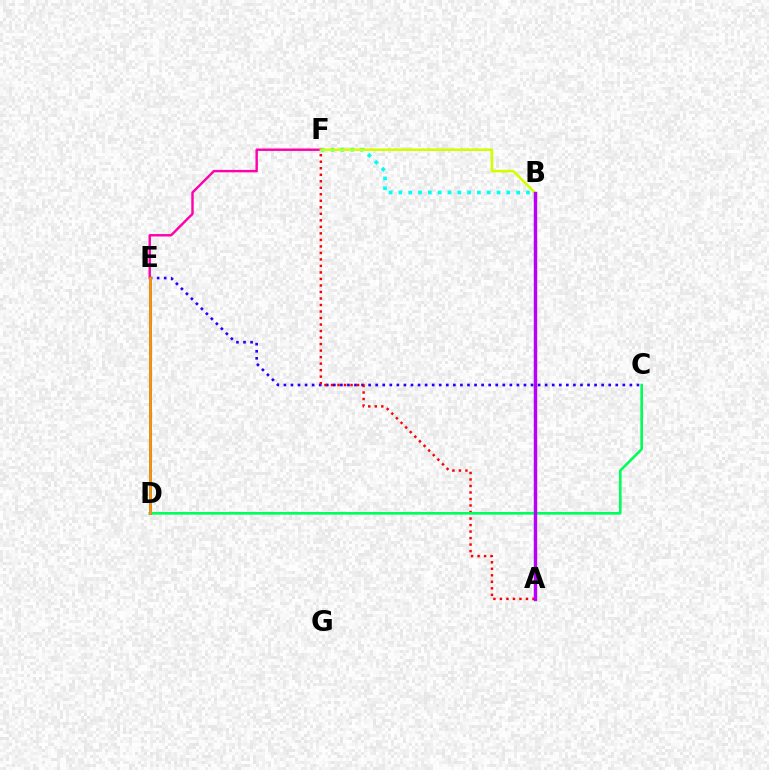{('C', 'E'): [{'color': '#2500ff', 'line_style': 'dotted', 'thickness': 1.92}], ('A', 'B'): [{'color': '#3dff00', 'line_style': 'solid', 'thickness': 1.57}, {'color': '#b900ff', 'line_style': 'solid', 'thickness': 2.44}], ('E', 'F'): [{'color': '#ff00ac', 'line_style': 'solid', 'thickness': 1.75}], ('B', 'F'): [{'color': '#00fff6', 'line_style': 'dotted', 'thickness': 2.67}, {'color': '#d1ff00', 'line_style': 'solid', 'thickness': 1.84}], ('A', 'F'): [{'color': '#ff0000', 'line_style': 'dotted', 'thickness': 1.77}], ('C', 'D'): [{'color': '#00ff5c', 'line_style': 'solid', 'thickness': 1.9}], ('D', 'E'): [{'color': '#0074ff', 'line_style': 'solid', 'thickness': 2.1}, {'color': '#ff9400', 'line_style': 'solid', 'thickness': 1.96}]}